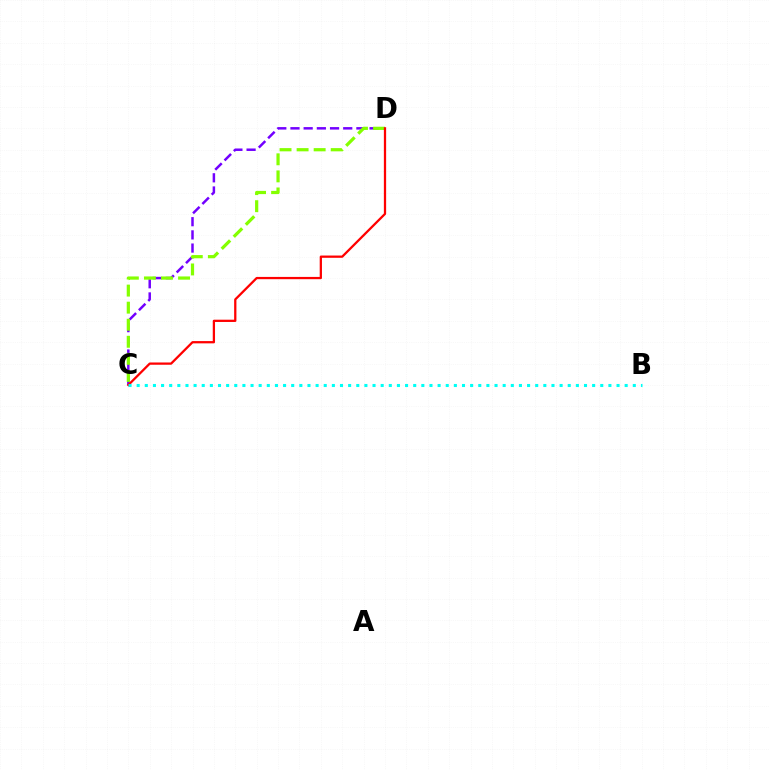{('C', 'D'): [{'color': '#7200ff', 'line_style': 'dashed', 'thickness': 1.79}, {'color': '#84ff00', 'line_style': 'dashed', 'thickness': 2.32}, {'color': '#ff0000', 'line_style': 'solid', 'thickness': 1.63}], ('B', 'C'): [{'color': '#00fff6', 'line_style': 'dotted', 'thickness': 2.21}]}